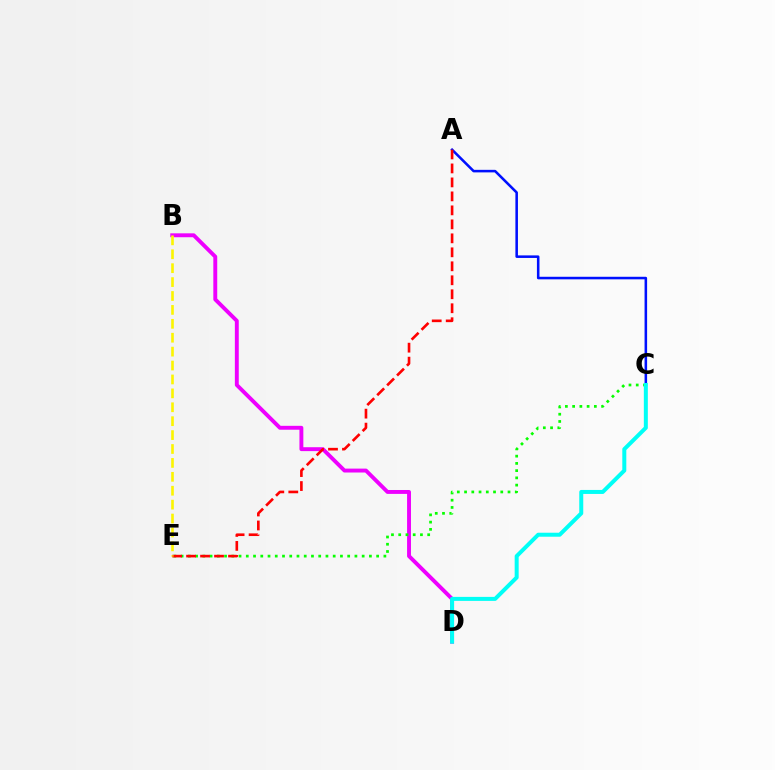{('A', 'C'): [{'color': '#0010ff', 'line_style': 'solid', 'thickness': 1.84}], ('B', 'D'): [{'color': '#ee00ff', 'line_style': 'solid', 'thickness': 2.81}], ('C', 'E'): [{'color': '#08ff00', 'line_style': 'dotted', 'thickness': 1.97}], ('A', 'E'): [{'color': '#ff0000', 'line_style': 'dashed', 'thickness': 1.9}], ('B', 'E'): [{'color': '#fcf500', 'line_style': 'dashed', 'thickness': 1.89}], ('C', 'D'): [{'color': '#00fff6', 'line_style': 'solid', 'thickness': 2.88}]}